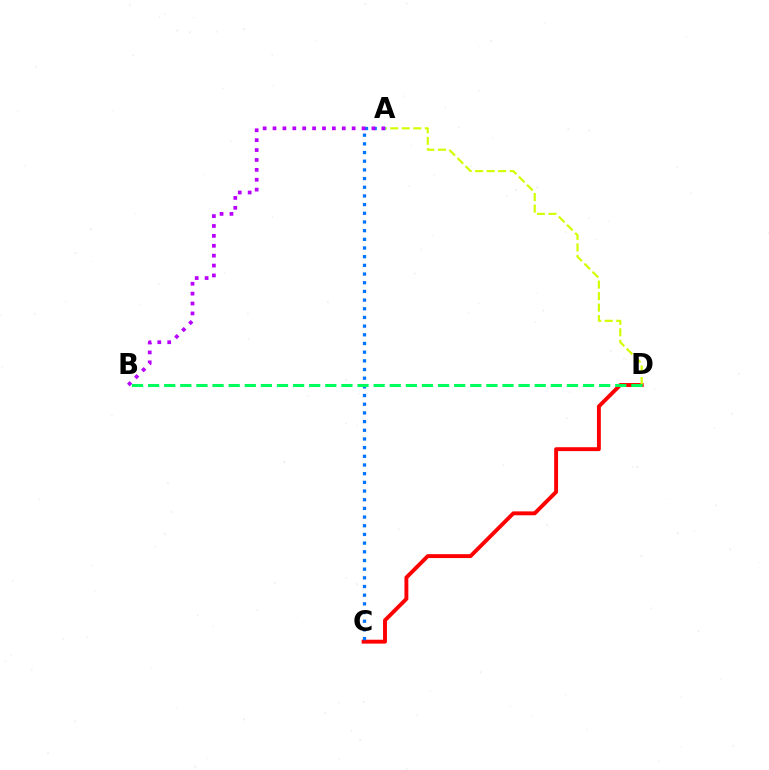{('C', 'D'): [{'color': '#ff0000', 'line_style': 'solid', 'thickness': 2.8}], ('A', 'D'): [{'color': '#d1ff00', 'line_style': 'dashed', 'thickness': 1.56}], ('A', 'C'): [{'color': '#0074ff', 'line_style': 'dotted', 'thickness': 2.36}], ('A', 'B'): [{'color': '#b900ff', 'line_style': 'dotted', 'thickness': 2.69}], ('B', 'D'): [{'color': '#00ff5c', 'line_style': 'dashed', 'thickness': 2.19}]}